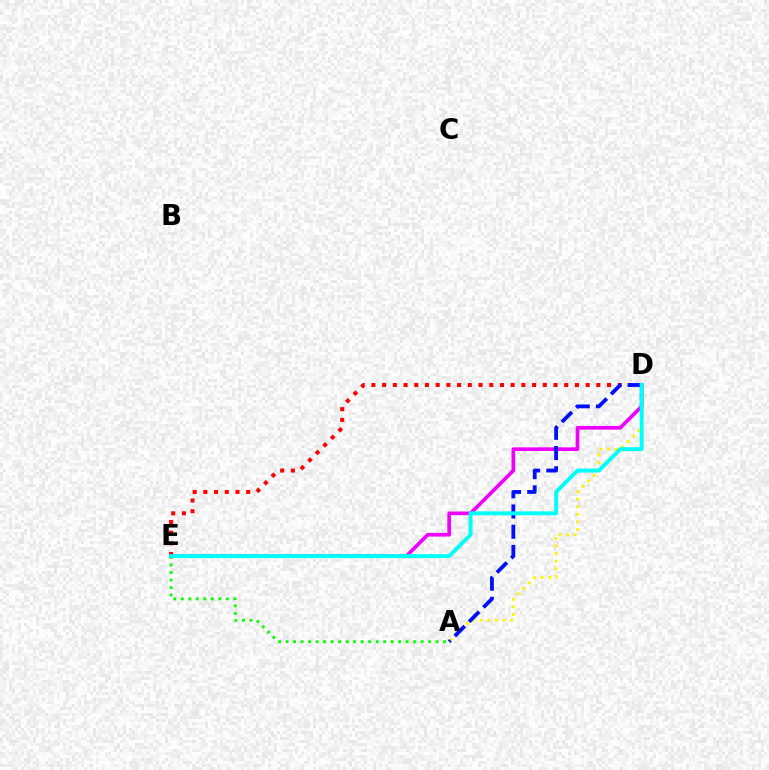{('A', 'D'): [{'color': '#fcf500', 'line_style': 'dotted', 'thickness': 2.06}, {'color': '#0010ff', 'line_style': 'dashed', 'thickness': 2.75}], ('D', 'E'): [{'color': '#ff0000', 'line_style': 'dotted', 'thickness': 2.91}, {'color': '#ee00ff', 'line_style': 'solid', 'thickness': 2.64}, {'color': '#00fff6', 'line_style': 'solid', 'thickness': 2.84}], ('A', 'E'): [{'color': '#08ff00', 'line_style': 'dotted', 'thickness': 2.04}]}